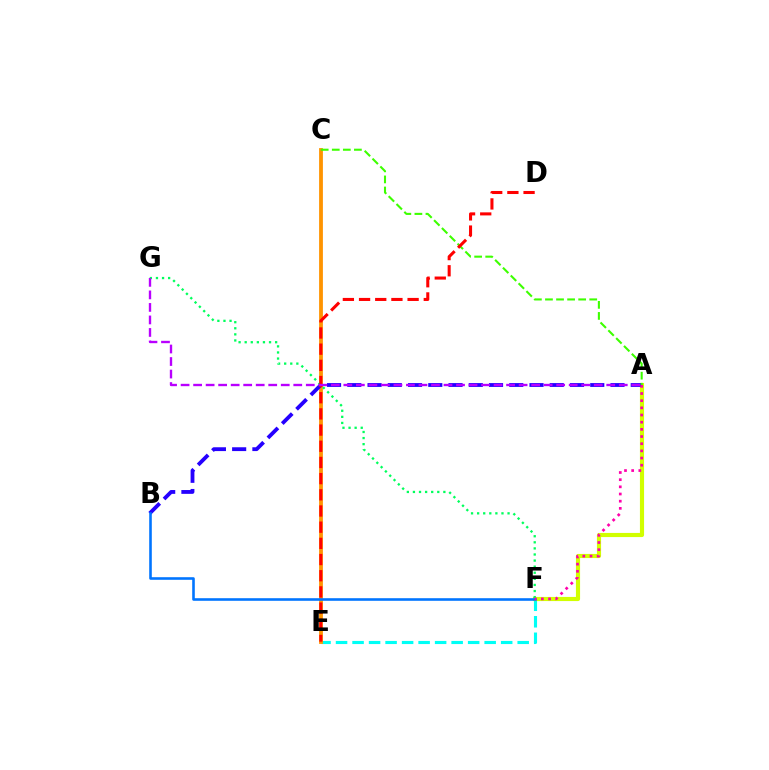{('E', 'F'): [{'color': '#00fff6', 'line_style': 'dashed', 'thickness': 2.24}], ('A', 'F'): [{'color': '#d1ff00', 'line_style': 'solid', 'thickness': 2.98}, {'color': '#ff00ac', 'line_style': 'dotted', 'thickness': 1.95}], ('C', 'E'): [{'color': '#ff9400', 'line_style': 'solid', 'thickness': 2.73}], ('F', 'G'): [{'color': '#00ff5c', 'line_style': 'dotted', 'thickness': 1.65}], ('A', 'B'): [{'color': '#2500ff', 'line_style': 'dashed', 'thickness': 2.75}], ('B', 'F'): [{'color': '#0074ff', 'line_style': 'solid', 'thickness': 1.87}], ('A', 'C'): [{'color': '#3dff00', 'line_style': 'dashed', 'thickness': 1.5}], ('D', 'E'): [{'color': '#ff0000', 'line_style': 'dashed', 'thickness': 2.2}], ('A', 'G'): [{'color': '#b900ff', 'line_style': 'dashed', 'thickness': 1.7}]}